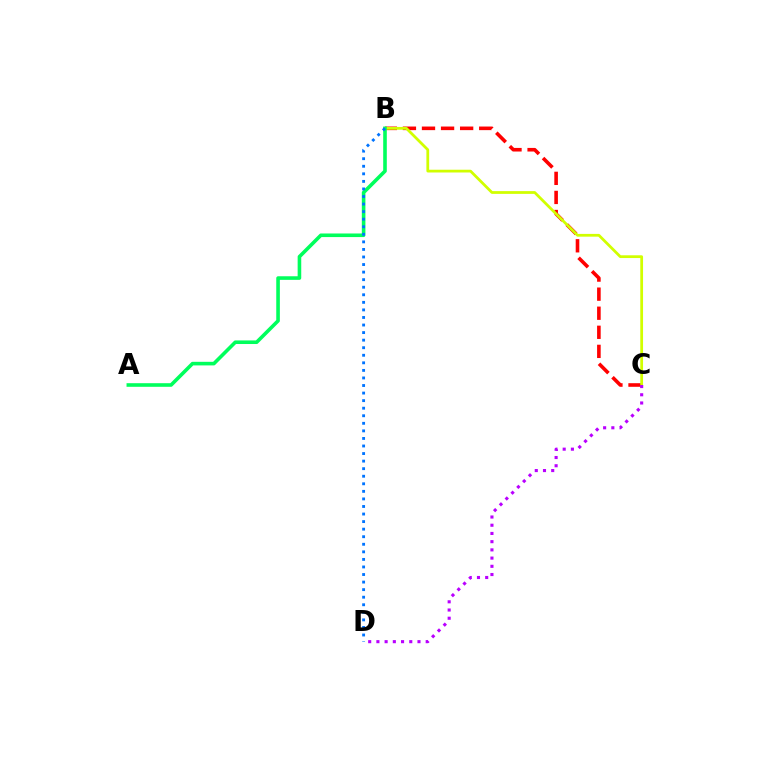{('B', 'C'): [{'color': '#ff0000', 'line_style': 'dashed', 'thickness': 2.59}, {'color': '#d1ff00', 'line_style': 'solid', 'thickness': 1.99}], ('A', 'B'): [{'color': '#00ff5c', 'line_style': 'solid', 'thickness': 2.59}], ('C', 'D'): [{'color': '#b900ff', 'line_style': 'dotted', 'thickness': 2.23}], ('B', 'D'): [{'color': '#0074ff', 'line_style': 'dotted', 'thickness': 2.05}]}